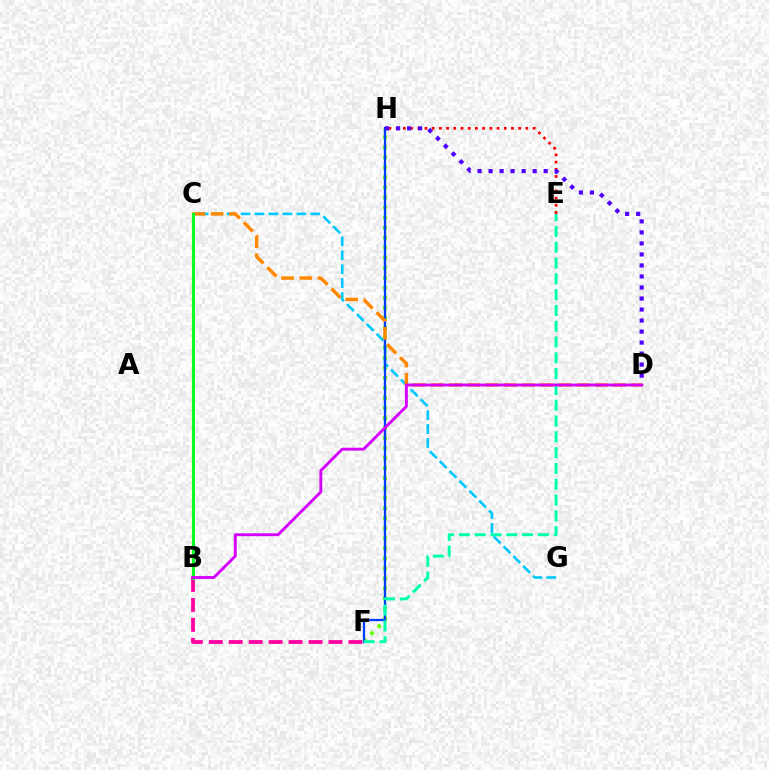{('B', 'C'): [{'color': '#eeff00', 'line_style': 'solid', 'thickness': 1.77}, {'color': '#00ff27', 'line_style': 'solid', 'thickness': 2.16}], ('F', 'H'): [{'color': '#66ff00', 'line_style': 'dotted', 'thickness': 2.72}, {'color': '#003fff', 'line_style': 'solid', 'thickness': 1.65}], ('C', 'G'): [{'color': '#00c7ff', 'line_style': 'dashed', 'thickness': 1.89}], ('E', 'F'): [{'color': '#00ffaf', 'line_style': 'dashed', 'thickness': 2.15}], ('E', 'H'): [{'color': '#ff0000', 'line_style': 'dotted', 'thickness': 1.96}], ('C', 'D'): [{'color': '#ff8800', 'line_style': 'dashed', 'thickness': 2.48}], ('D', 'H'): [{'color': '#4f00ff', 'line_style': 'dotted', 'thickness': 2.99}], ('B', 'F'): [{'color': '#ff00a0', 'line_style': 'dashed', 'thickness': 2.71}], ('B', 'D'): [{'color': '#d600ff', 'line_style': 'solid', 'thickness': 2.06}]}